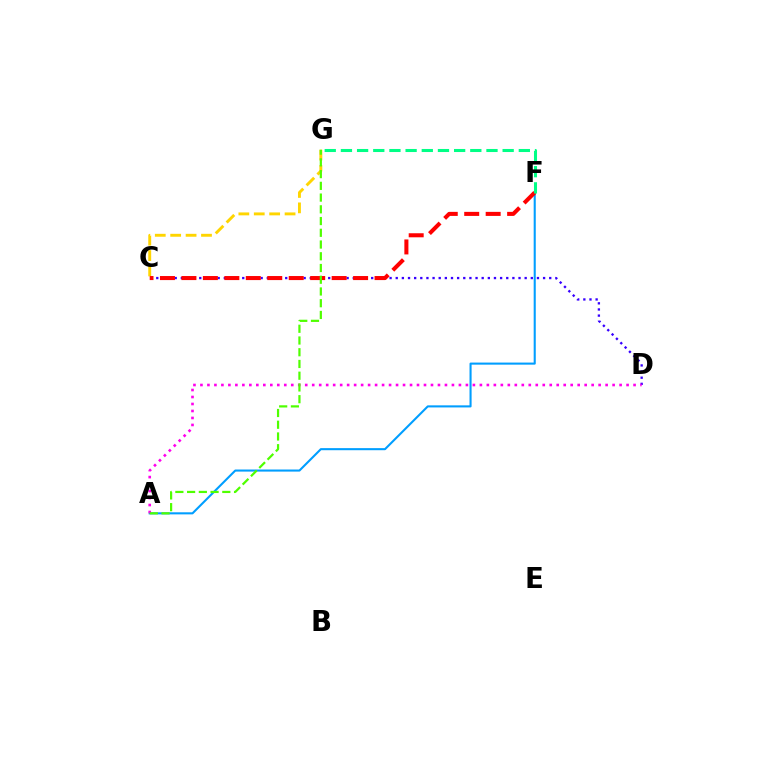{('C', 'G'): [{'color': '#ffd500', 'line_style': 'dashed', 'thickness': 2.09}], ('C', 'D'): [{'color': '#3700ff', 'line_style': 'dotted', 'thickness': 1.67}], ('A', 'F'): [{'color': '#009eff', 'line_style': 'solid', 'thickness': 1.5}], ('A', 'D'): [{'color': '#ff00ed', 'line_style': 'dotted', 'thickness': 1.9}], ('C', 'F'): [{'color': '#ff0000', 'line_style': 'dashed', 'thickness': 2.92}], ('A', 'G'): [{'color': '#4fff00', 'line_style': 'dashed', 'thickness': 1.59}], ('F', 'G'): [{'color': '#00ff86', 'line_style': 'dashed', 'thickness': 2.2}]}